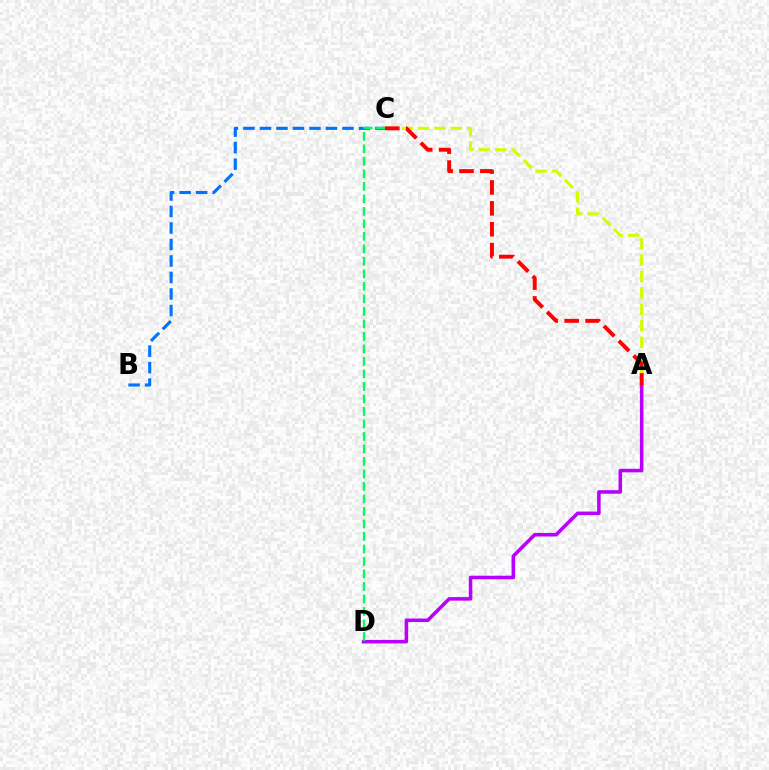{('A', 'D'): [{'color': '#b900ff', 'line_style': 'solid', 'thickness': 2.55}], ('A', 'C'): [{'color': '#d1ff00', 'line_style': 'dashed', 'thickness': 2.23}, {'color': '#ff0000', 'line_style': 'dashed', 'thickness': 2.84}], ('B', 'C'): [{'color': '#0074ff', 'line_style': 'dashed', 'thickness': 2.24}], ('C', 'D'): [{'color': '#00ff5c', 'line_style': 'dashed', 'thickness': 1.7}]}